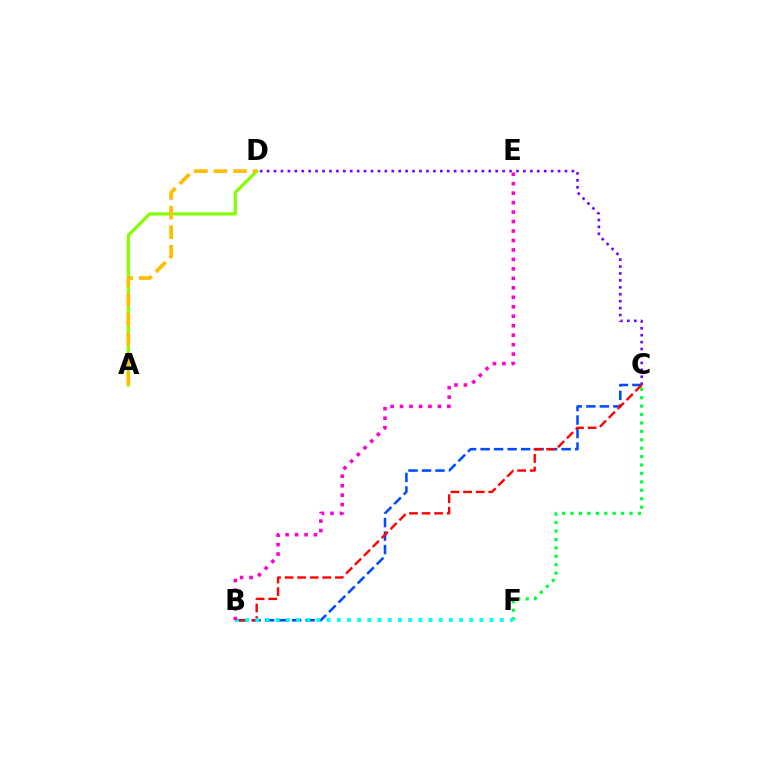{('A', 'D'): [{'color': '#84ff00', 'line_style': 'solid', 'thickness': 2.3}, {'color': '#ffbd00', 'line_style': 'dashed', 'thickness': 2.66}], ('C', 'F'): [{'color': '#00ff39', 'line_style': 'dotted', 'thickness': 2.29}], ('C', 'D'): [{'color': '#7200ff', 'line_style': 'dotted', 'thickness': 1.88}], ('B', 'C'): [{'color': '#004bff', 'line_style': 'dashed', 'thickness': 1.83}, {'color': '#ff0000', 'line_style': 'dashed', 'thickness': 1.71}], ('B', 'F'): [{'color': '#00fff6', 'line_style': 'dotted', 'thickness': 2.77}], ('B', 'E'): [{'color': '#ff00cf', 'line_style': 'dotted', 'thickness': 2.57}]}